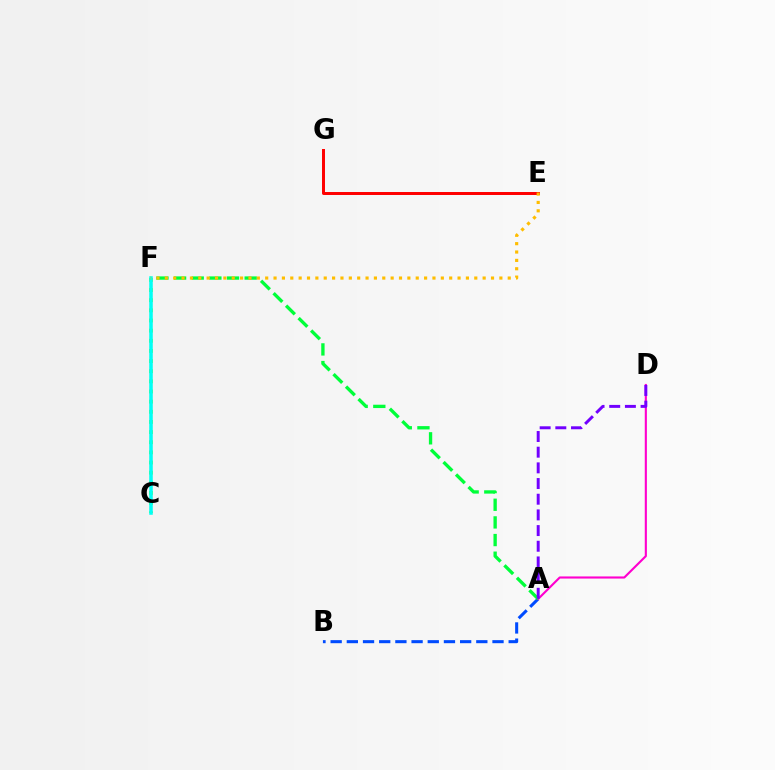{('E', 'G'): [{'color': '#ff0000', 'line_style': 'solid', 'thickness': 2.15}], ('C', 'F'): [{'color': '#84ff00', 'line_style': 'dotted', 'thickness': 2.76}, {'color': '#00fff6', 'line_style': 'solid', 'thickness': 2.53}], ('A', 'B'): [{'color': '#004bff', 'line_style': 'dashed', 'thickness': 2.2}], ('A', 'D'): [{'color': '#ff00cf', 'line_style': 'solid', 'thickness': 1.53}, {'color': '#7200ff', 'line_style': 'dashed', 'thickness': 2.13}], ('A', 'F'): [{'color': '#00ff39', 'line_style': 'dashed', 'thickness': 2.4}], ('E', 'F'): [{'color': '#ffbd00', 'line_style': 'dotted', 'thickness': 2.27}]}